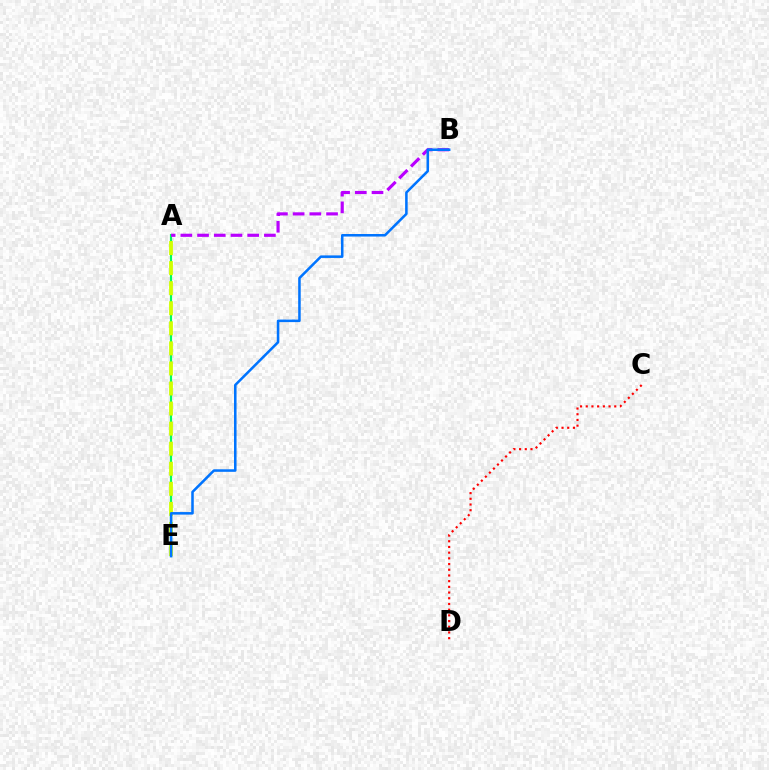{('C', 'D'): [{'color': '#ff0000', 'line_style': 'dotted', 'thickness': 1.55}], ('A', 'E'): [{'color': '#00ff5c', 'line_style': 'solid', 'thickness': 1.56}, {'color': '#d1ff00', 'line_style': 'dashed', 'thickness': 2.73}], ('A', 'B'): [{'color': '#b900ff', 'line_style': 'dashed', 'thickness': 2.27}], ('B', 'E'): [{'color': '#0074ff', 'line_style': 'solid', 'thickness': 1.83}]}